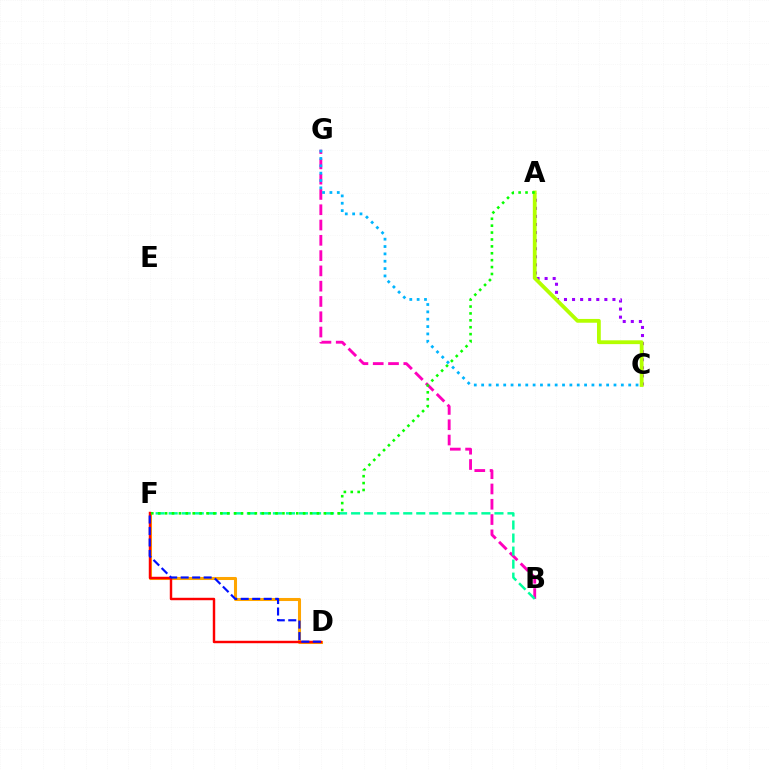{('B', 'G'): [{'color': '#ff00bd', 'line_style': 'dashed', 'thickness': 2.08}], ('A', 'C'): [{'color': '#9b00ff', 'line_style': 'dotted', 'thickness': 2.19}, {'color': '#b3ff00', 'line_style': 'solid', 'thickness': 2.73}], ('B', 'F'): [{'color': '#00ff9d', 'line_style': 'dashed', 'thickness': 1.77}], ('D', 'F'): [{'color': '#ffa500', 'line_style': 'solid', 'thickness': 2.2}, {'color': '#ff0000', 'line_style': 'solid', 'thickness': 1.76}, {'color': '#0010ff', 'line_style': 'dashed', 'thickness': 1.56}], ('A', 'F'): [{'color': '#08ff00', 'line_style': 'dotted', 'thickness': 1.88}], ('C', 'G'): [{'color': '#00b5ff', 'line_style': 'dotted', 'thickness': 2.0}]}